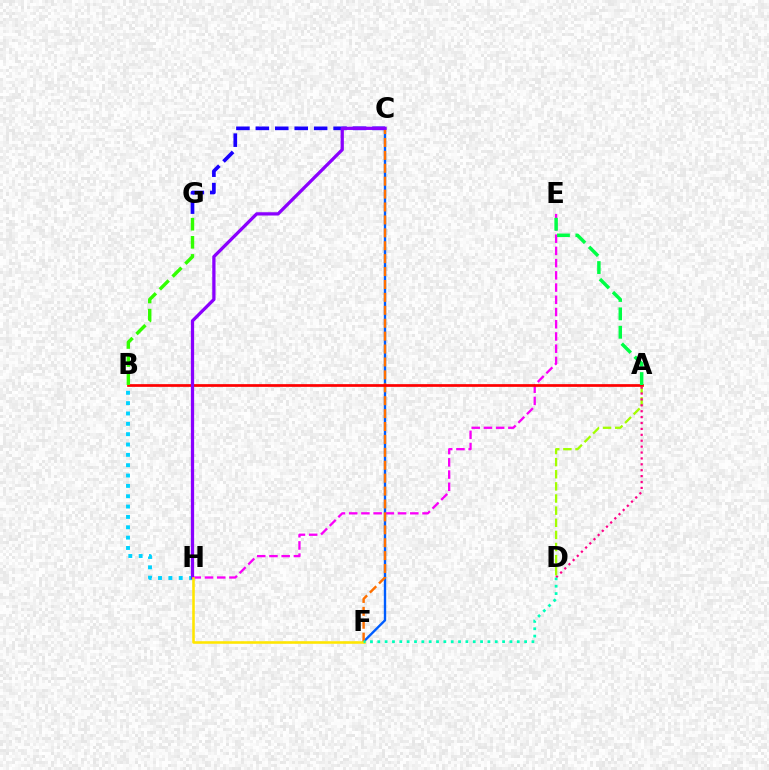{('C', 'G'): [{'color': '#1900ff', 'line_style': 'dashed', 'thickness': 2.64}], ('C', 'F'): [{'color': '#005dff', 'line_style': 'solid', 'thickness': 1.71}, {'color': '#ff7000', 'line_style': 'dashed', 'thickness': 1.75}], ('B', 'H'): [{'color': '#00d3ff', 'line_style': 'dotted', 'thickness': 2.81}], ('A', 'D'): [{'color': '#a2ff00', 'line_style': 'dashed', 'thickness': 1.65}, {'color': '#ff0088', 'line_style': 'dotted', 'thickness': 1.6}], ('E', 'H'): [{'color': '#fa00f9', 'line_style': 'dashed', 'thickness': 1.66}], ('A', 'B'): [{'color': '#ff0000', 'line_style': 'solid', 'thickness': 1.96}], ('C', 'H'): [{'color': '#8a00ff', 'line_style': 'solid', 'thickness': 2.35}], ('F', 'H'): [{'color': '#ffe600', 'line_style': 'solid', 'thickness': 1.85}], ('D', 'F'): [{'color': '#00ffbb', 'line_style': 'dotted', 'thickness': 1.99}], ('B', 'G'): [{'color': '#31ff00', 'line_style': 'dashed', 'thickness': 2.46}], ('A', 'E'): [{'color': '#00ff45', 'line_style': 'dashed', 'thickness': 2.5}]}